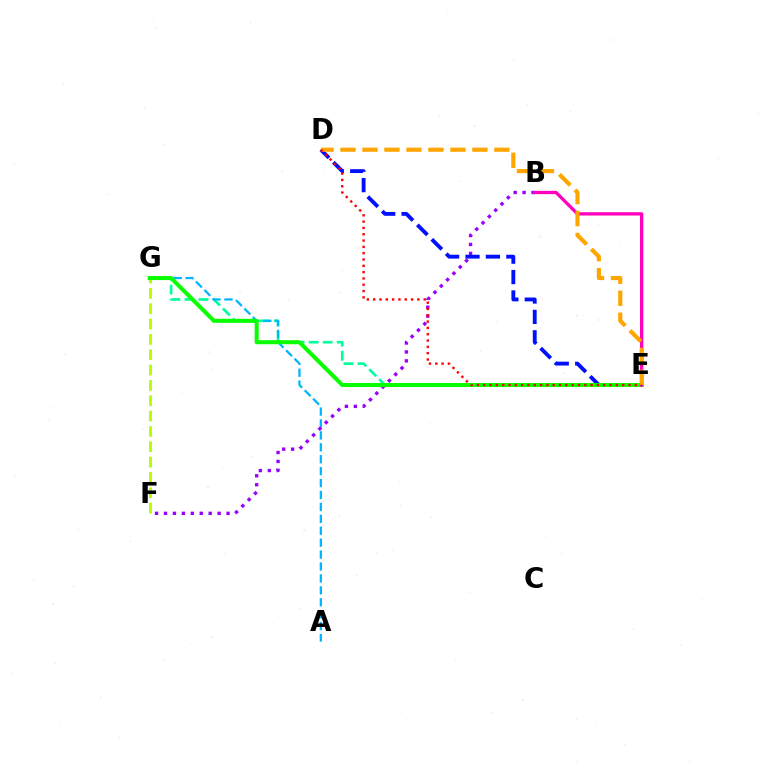{('E', 'G'): [{'color': '#00ff9d', 'line_style': 'dashed', 'thickness': 1.91}, {'color': '#08ff00', 'line_style': 'solid', 'thickness': 2.9}], ('A', 'G'): [{'color': '#00b5ff', 'line_style': 'dashed', 'thickness': 1.62}], ('B', 'F'): [{'color': '#9b00ff', 'line_style': 'dotted', 'thickness': 2.43}], ('D', 'E'): [{'color': '#0010ff', 'line_style': 'dashed', 'thickness': 2.77}, {'color': '#ffa500', 'line_style': 'dashed', 'thickness': 2.99}, {'color': '#ff0000', 'line_style': 'dotted', 'thickness': 1.72}], ('F', 'G'): [{'color': '#b3ff00', 'line_style': 'dashed', 'thickness': 2.08}], ('B', 'E'): [{'color': '#ff00bd', 'line_style': 'solid', 'thickness': 2.37}]}